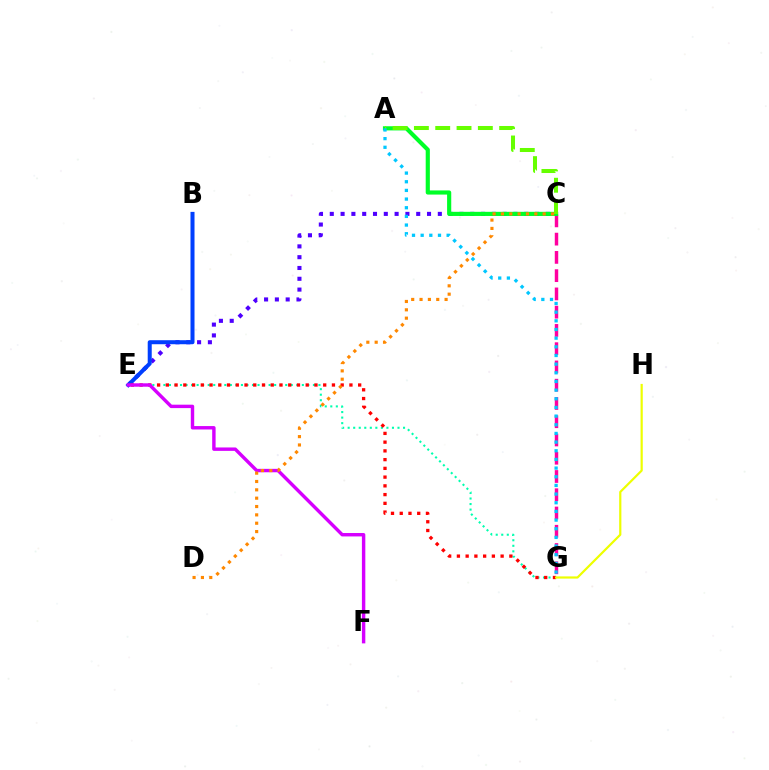{('C', 'G'): [{'color': '#ff00a0', 'line_style': 'dashed', 'thickness': 2.48}], ('C', 'E'): [{'color': '#4f00ff', 'line_style': 'dotted', 'thickness': 2.94}], ('A', 'C'): [{'color': '#00ff27', 'line_style': 'solid', 'thickness': 2.99}, {'color': '#66ff00', 'line_style': 'dashed', 'thickness': 2.9}], ('E', 'G'): [{'color': '#00ffaf', 'line_style': 'dotted', 'thickness': 1.5}, {'color': '#ff0000', 'line_style': 'dotted', 'thickness': 2.38}], ('B', 'E'): [{'color': '#003fff', 'line_style': 'solid', 'thickness': 2.89}], ('E', 'F'): [{'color': '#d600ff', 'line_style': 'solid', 'thickness': 2.46}], ('C', 'D'): [{'color': '#ff8800', 'line_style': 'dotted', 'thickness': 2.27}], ('G', 'H'): [{'color': '#eeff00', 'line_style': 'solid', 'thickness': 1.58}], ('A', 'G'): [{'color': '#00c7ff', 'line_style': 'dotted', 'thickness': 2.35}]}